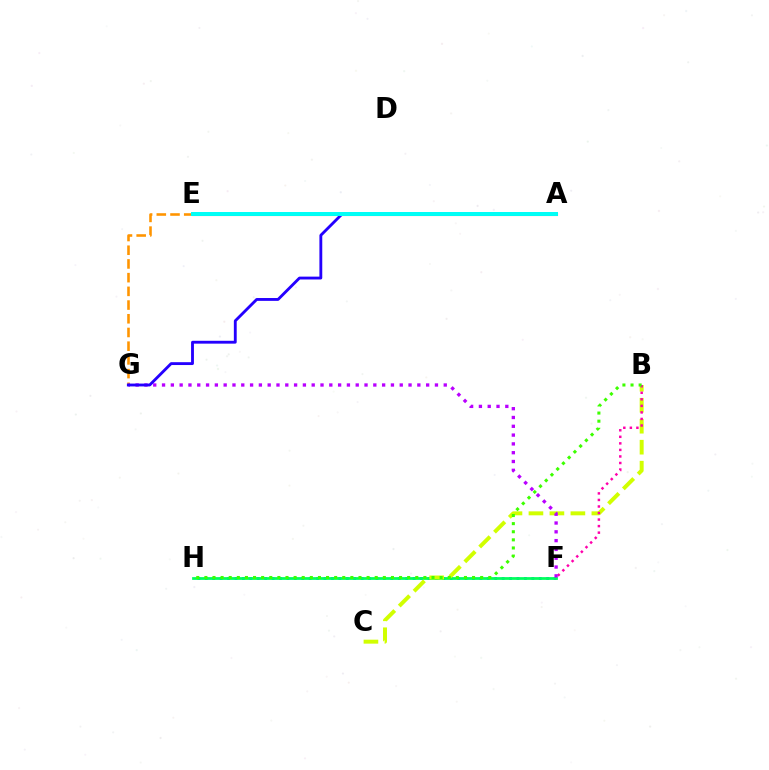{('F', 'H'): [{'color': '#0074ff', 'line_style': 'dotted', 'thickness': 2.02}, {'color': '#00ff5c', 'line_style': 'solid', 'thickness': 1.99}], ('B', 'C'): [{'color': '#d1ff00', 'line_style': 'dashed', 'thickness': 2.85}], ('A', 'E'): [{'color': '#ff0000', 'line_style': 'solid', 'thickness': 2.21}, {'color': '#00fff6', 'line_style': 'solid', 'thickness': 2.86}], ('E', 'G'): [{'color': '#ff9400', 'line_style': 'dashed', 'thickness': 1.86}], ('B', 'F'): [{'color': '#ff00ac', 'line_style': 'dotted', 'thickness': 1.78}], ('F', 'G'): [{'color': '#b900ff', 'line_style': 'dotted', 'thickness': 2.39}], ('B', 'H'): [{'color': '#3dff00', 'line_style': 'dotted', 'thickness': 2.2}], ('A', 'G'): [{'color': '#2500ff', 'line_style': 'solid', 'thickness': 2.05}]}